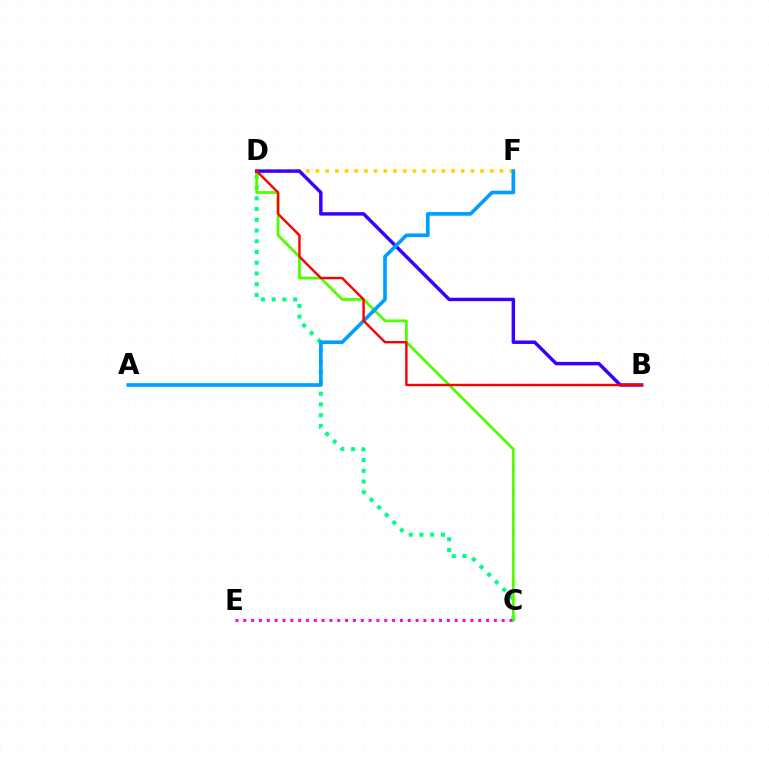{('D', 'F'): [{'color': '#ffd500', 'line_style': 'dotted', 'thickness': 2.63}], ('C', 'D'): [{'color': '#00ff86', 'line_style': 'dotted', 'thickness': 2.92}, {'color': '#4fff00', 'line_style': 'solid', 'thickness': 2.0}], ('B', 'D'): [{'color': '#3700ff', 'line_style': 'solid', 'thickness': 2.48}, {'color': '#ff0000', 'line_style': 'solid', 'thickness': 1.74}], ('A', 'F'): [{'color': '#009eff', 'line_style': 'solid', 'thickness': 2.62}], ('C', 'E'): [{'color': '#ff00ed', 'line_style': 'dotted', 'thickness': 2.13}]}